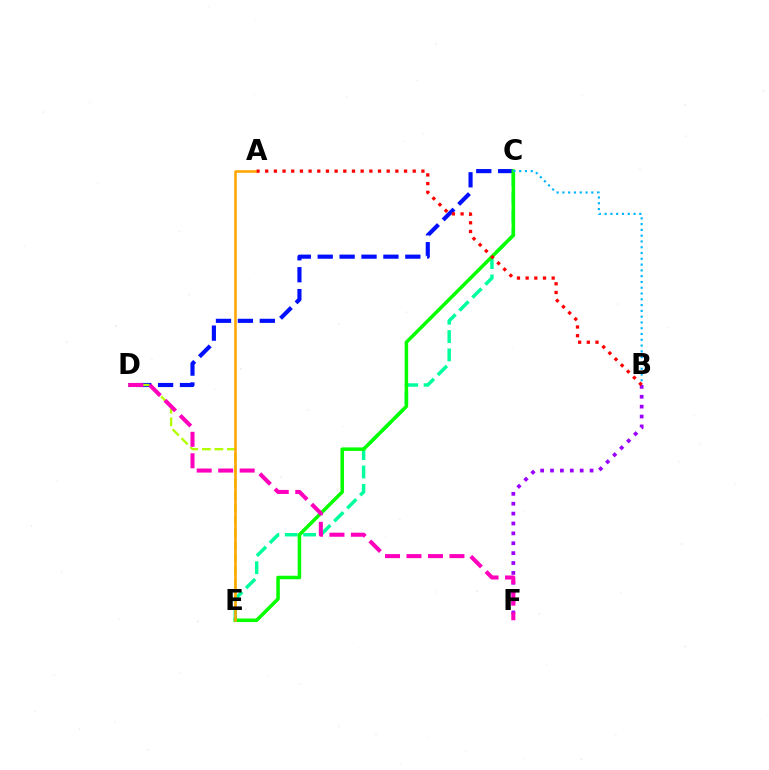{('B', 'F'): [{'color': '#9b00ff', 'line_style': 'dotted', 'thickness': 2.69}], ('C', 'D'): [{'color': '#0010ff', 'line_style': 'dashed', 'thickness': 2.98}], ('D', 'E'): [{'color': '#b3ff00', 'line_style': 'dashed', 'thickness': 1.7}], ('C', 'E'): [{'color': '#00ff9d', 'line_style': 'dashed', 'thickness': 2.49}, {'color': '#08ff00', 'line_style': 'solid', 'thickness': 2.53}], ('A', 'E'): [{'color': '#ffa500', 'line_style': 'solid', 'thickness': 1.84}], ('B', 'C'): [{'color': '#00b5ff', 'line_style': 'dotted', 'thickness': 1.57}], ('D', 'F'): [{'color': '#ff00bd', 'line_style': 'dashed', 'thickness': 2.92}], ('A', 'B'): [{'color': '#ff0000', 'line_style': 'dotted', 'thickness': 2.36}]}